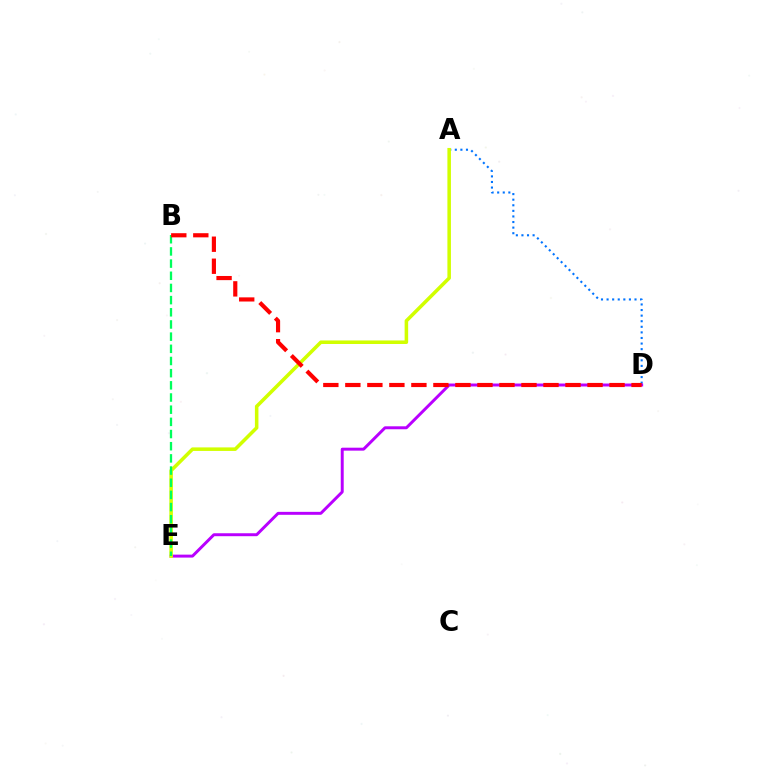{('A', 'D'): [{'color': '#0074ff', 'line_style': 'dotted', 'thickness': 1.52}], ('D', 'E'): [{'color': '#b900ff', 'line_style': 'solid', 'thickness': 2.13}], ('A', 'E'): [{'color': '#d1ff00', 'line_style': 'solid', 'thickness': 2.55}], ('B', 'E'): [{'color': '#00ff5c', 'line_style': 'dashed', 'thickness': 1.65}], ('B', 'D'): [{'color': '#ff0000', 'line_style': 'dashed', 'thickness': 2.99}]}